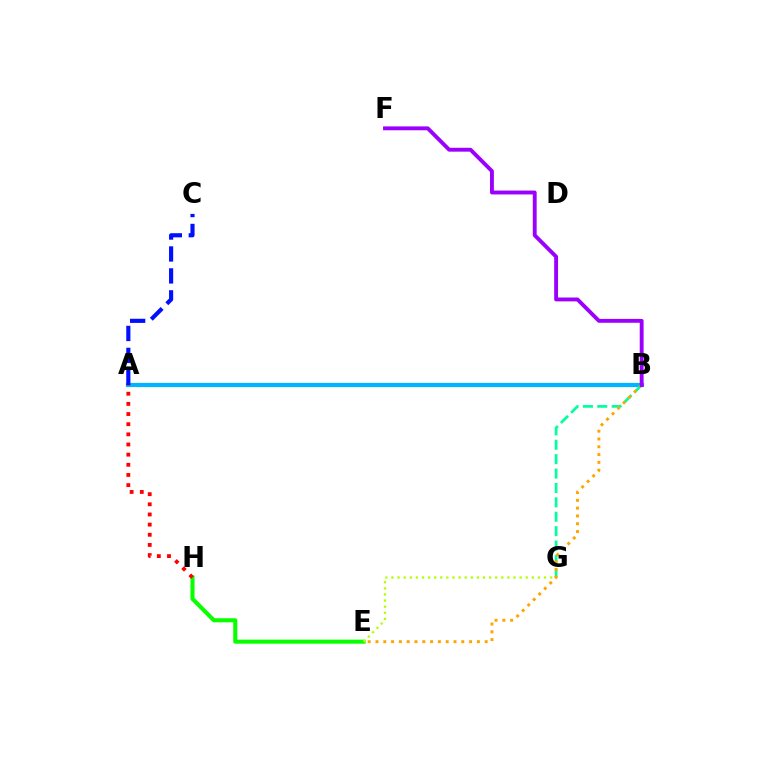{('A', 'B'): [{'color': '#ff00bd', 'line_style': 'dashed', 'thickness': 1.64}, {'color': '#00b5ff', 'line_style': 'solid', 'thickness': 3.0}], ('B', 'G'): [{'color': '#00ff9d', 'line_style': 'dashed', 'thickness': 1.96}], ('A', 'C'): [{'color': '#0010ff', 'line_style': 'dashed', 'thickness': 2.98}], ('E', 'H'): [{'color': '#08ff00', 'line_style': 'solid', 'thickness': 2.92}], ('A', 'H'): [{'color': '#ff0000', 'line_style': 'dotted', 'thickness': 2.76}], ('E', 'G'): [{'color': '#b3ff00', 'line_style': 'dotted', 'thickness': 1.66}], ('B', 'E'): [{'color': '#ffa500', 'line_style': 'dotted', 'thickness': 2.12}], ('B', 'F'): [{'color': '#9b00ff', 'line_style': 'solid', 'thickness': 2.79}]}